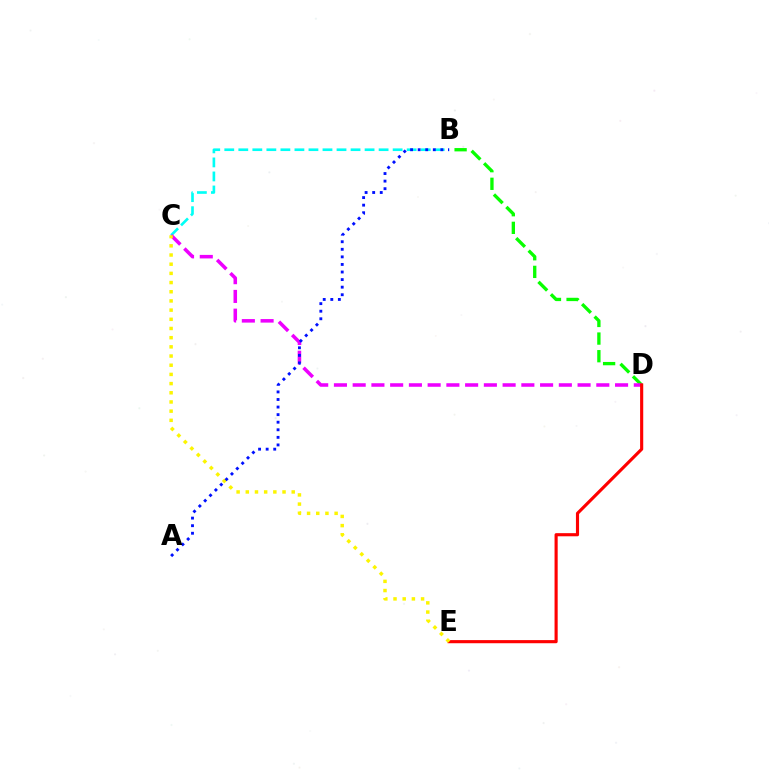{('B', 'C'): [{'color': '#00fff6', 'line_style': 'dashed', 'thickness': 1.91}], ('B', 'D'): [{'color': '#08ff00', 'line_style': 'dashed', 'thickness': 2.4}], ('C', 'D'): [{'color': '#ee00ff', 'line_style': 'dashed', 'thickness': 2.55}], ('D', 'E'): [{'color': '#ff0000', 'line_style': 'solid', 'thickness': 2.25}], ('C', 'E'): [{'color': '#fcf500', 'line_style': 'dotted', 'thickness': 2.5}], ('A', 'B'): [{'color': '#0010ff', 'line_style': 'dotted', 'thickness': 2.06}]}